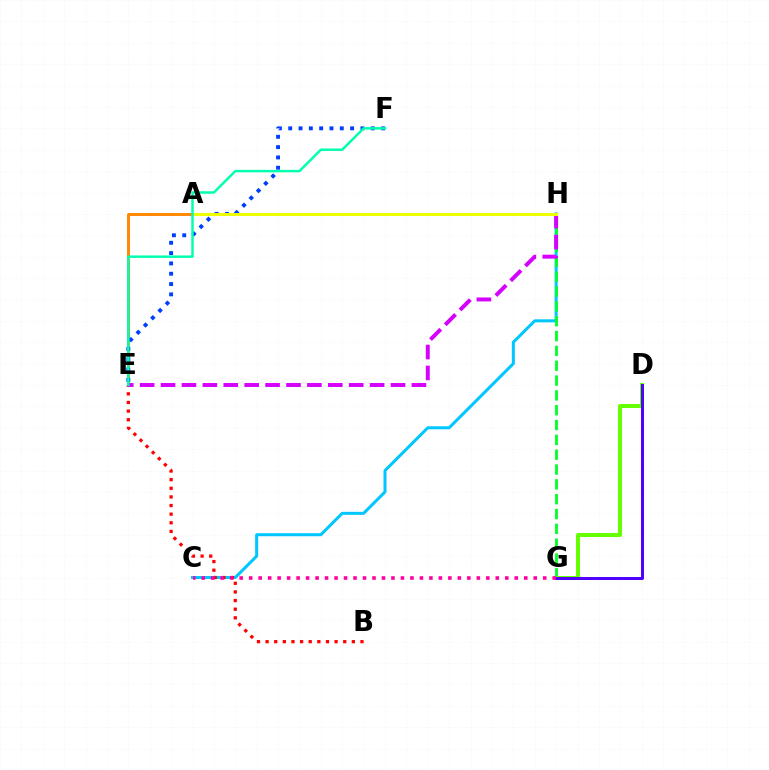{('C', 'H'): [{'color': '#00c7ff', 'line_style': 'solid', 'thickness': 2.18}], ('A', 'E'): [{'color': '#ff8800', 'line_style': 'solid', 'thickness': 2.11}], ('G', 'H'): [{'color': '#00ff27', 'line_style': 'dashed', 'thickness': 2.01}], ('B', 'E'): [{'color': '#ff0000', 'line_style': 'dotted', 'thickness': 2.34}], ('E', 'F'): [{'color': '#003fff', 'line_style': 'dotted', 'thickness': 2.8}, {'color': '#00ffaf', 'line_style': 'solid', 'thickness': 1.77}], ('E', 'H'): [{'color': '#d600ff', 'line_style': 'dashed', 'thickness': 2.84}], ('D', 'G'): [{'color': '#66ff00', 'line_style': 'solid', 'thickness': 2.89}, {'color': '#4f00ff', 'line_style': 'solid', 'thickness': 2.14}], ('C', 'G'): [{'color': '#ff00a0', 'line_style': 'dotted', 'thickness': 2.58}], ('A', 'H'): [{'color': '#eeff00', 'line_style': 'solid', 'thickness': 2.15}]}